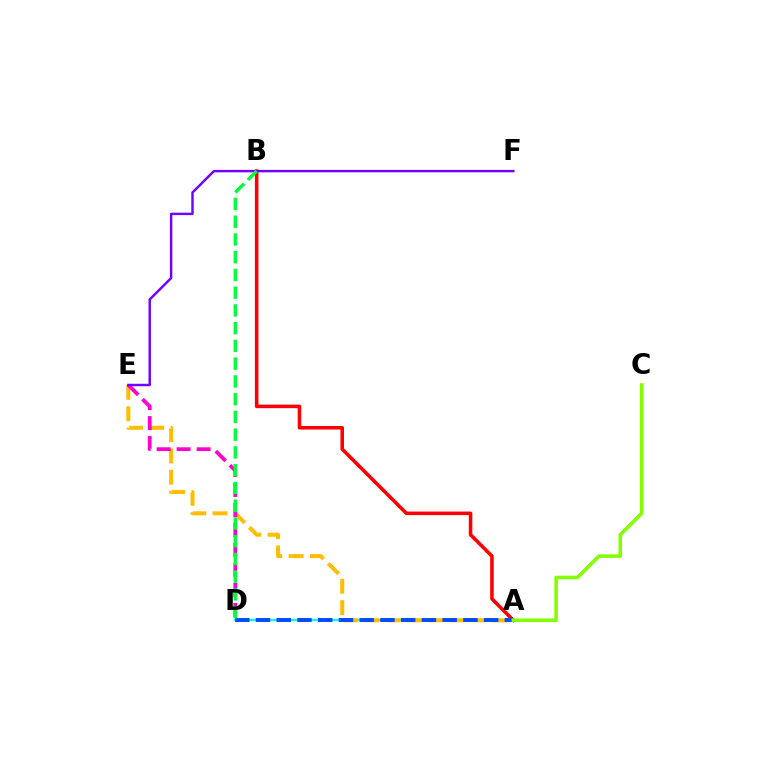{('A', 'D'): [{'color': '#00fff6', 'line_style': 'solid', 'thickness': 1.7}, {'color': '#004bff', 'line_style': 'dashed', 'thickness': 2.82}], ('A', 'E'): [{'color': '#ffbd00', 'line_style': 'dashed', 'thickness': 2.89}], ('A', 'B'): [{'color': '#ff0000', 'line_style': 'solid', 'thickness': 2.55}], ('D', 'E'): [{'color': '#ff00cf', 'line_style': 'dashed', 'thickness': 2.72}], ('E', 'F'): [{'color': '#7200ff', 'line_style': 'solid', 'thickness': 1.76}], ('A', 'C'): [{'color': '#84ff00', 'line_style': 'solid', 'thickness': 2.57}], ('B', 'D'): [{'color': '#00ff39', 'line_style': 'dashed', 'thickness': 2.41}]}